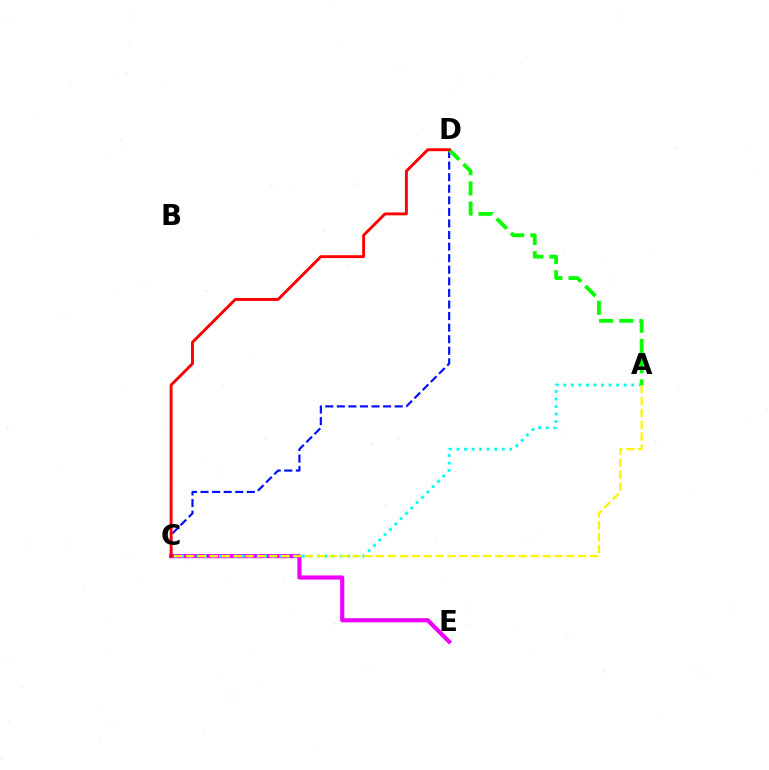{('C', 'E'): [{'color': '#ee00ff', 'line_style': 'solid', 'thickness': 3.0}], ('C', 'D'): [{'color': '#0010ff', 'line_style': 'dashed', 'thickness': 1.57}, {'color': '#ff0000', 'line_style': 'solid', 'thickness': 2.09}], ('A', 'C'): [{'color': '#00fff6', 'line_style': 'dotted', 'thickness': 2.05}, {'color': '#fcf500', 'line_style': 'dashed', 'thickness': 1.61}], ('A', 'D'): [{'color': '#08ff00', 'line_style': 'dashed', 'thickness': 2.75}]}